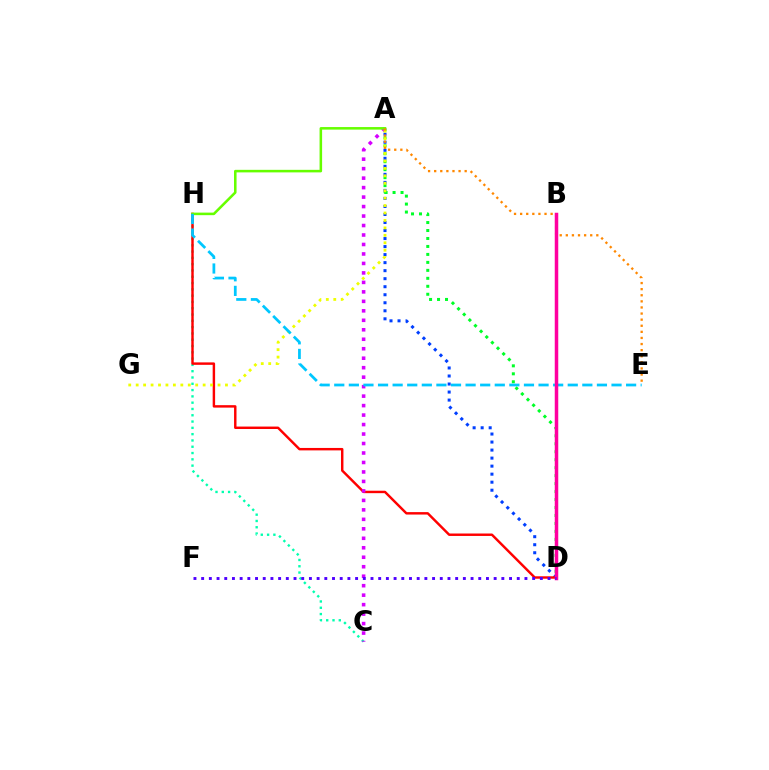{('C', 'H'): [{'color': '#00ffaf', 'line_style': 'dotted', 'thickness': 1.71}], ('A', 'D'): [{'color': '#003fff', 'line_style': 'dotted', 'thickness': 2.18}, {'color': '#00ff27', 'line_style': 'dotted', 'thickness': 2.17}], ('D', 'H'): [{'color': '#ff0000', 'line_style': 'solid', 'thickness': 1.76}], ('A', 'C'): [{'color': '#d600ff', 'line_style': 'dotted', 'thickness': 2.58}], ('A', 'G'): [{'color': '#eeff00', 'line_style': 'dotted', 'thickness': 2.02}], ('A', 'H'): [{'color': '#66ff00', 'line_style': 'solid', 'thickness': 1.84}], ('E', 'H'): [{'color': '#00c7ff', 'line_style': 'dashed', 'thickness': 1.98}], ('A', 'E'): [{'color': '#ff8800', 'line_style': 'dotted', 'thickness': 1.66}], ('B', 'D'): [{'color': '#ff00a0', 'line_style': 'solid', 'thickness': 2.52}], ('D', 'F'): [{'color': '#4f00ff', 'line_style': 'dotted', 'thickness': 2.09}]}